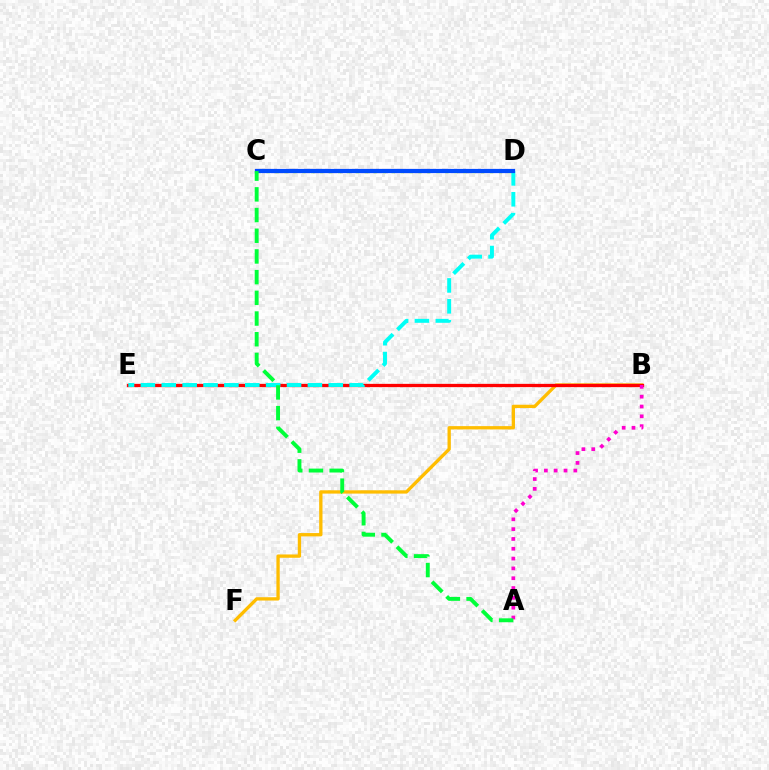{('B', 'F'): [{'color': '#ffbd00', 'line_style': 'solid', 'thickness': 2.39}], ('B', 'E'): [{'color': '#ff0000', 'line_style': 'solid', 'thickness': 2.36}], ('A', 'B'): [{'color': '#ff00cf', 'line_style': 'dotted', 'thickness': 2.67}], ('C', 'D'): [{'color': '#7200ff', 'line_style': 'solid', 'thickness': 2.94}, {'color': '#84ff00', 'line_style': 'dotted', 'thickness': 2.43}, {'color': '#004bff', 'line_style': 'solid', 'thickness': 2.97}], ('D', 'E'): [{'color': '#00fff6', 'line_style': 'dashed', 'thickness': 2.84}], ('A', 'C'): [{'color': '#00ff39', 'line_style': 'dashed', 'thickness': 2.81}]}